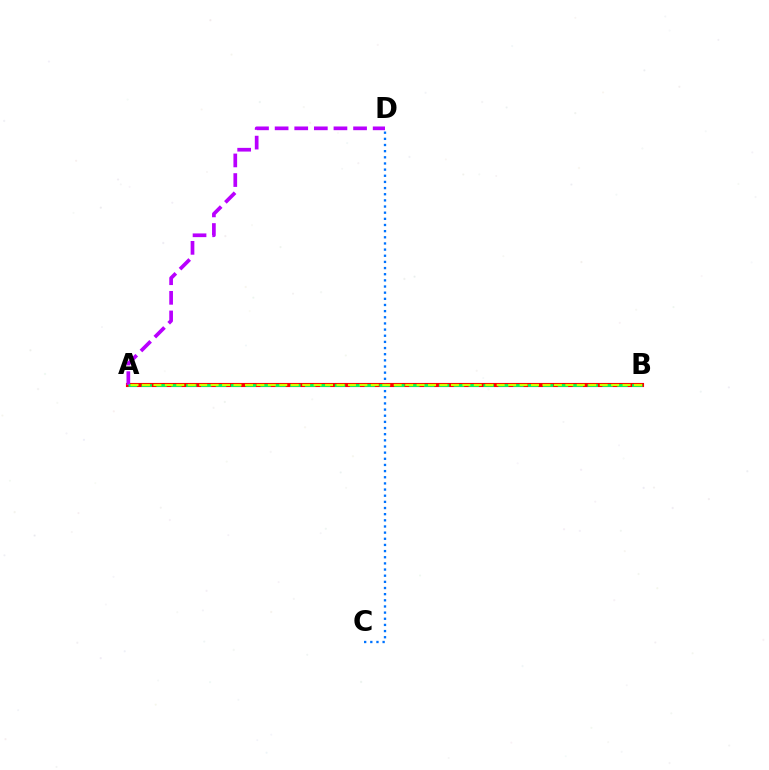{('A', 'B'): [{'color': '#ff0000', 'line_style': 'solid', 'thickness': 2.96}, {'color': '#00ff5c', 'line_style': 'dashed', 'thickness': 2.02}, {'color': '#d1ff00', 'line_style': 'dashed', 'thickness': 1.55}], ('C', 'D'): [{'color': '#0074ff', 'line_style': 'dotted', 'thickness': 1.67}], ('A', 'D'): [{'color': '#b900ff', 'line_style': 'dashed', 'thickness': 2.66}]}